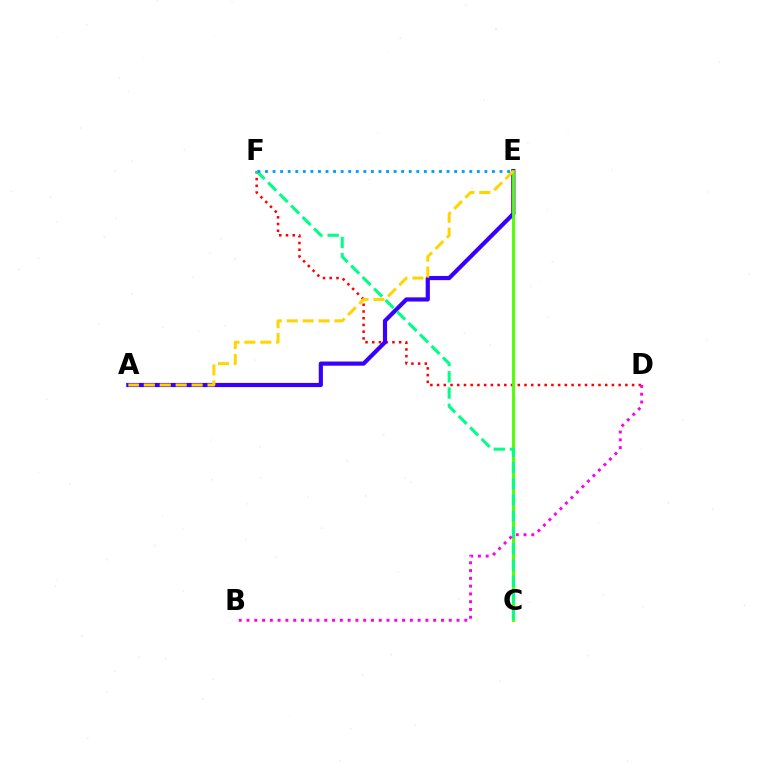{('D', 'F'): [{'color': '#ff0000', 'line_style': 'dotted', 'thickness': 1.83}], ('A', 'E'): [{'color': '#3700ff', 'line_style': 'solid', 'thickness': 3.0}, {'color': '#ffd500', 'line_style': 'dashed', 'thickness': 2.16}], ('C', 'E'): [{'color': '#4fff00', 'line_style': 'solid', 'thickness': 2.1}], ('C', 'F'): [{'color': '#00ff86', 'line_style': 'dashed', 'thickness': 2.21}], ('B', 'D'): [{'color': '#ff00ed', 'line_style': 'dotted', 'thickness': 2.11}], ('E', 'F'): [{'color': '#009eff', 'line_style': 'dotted', 'thickness': 2.06}]}